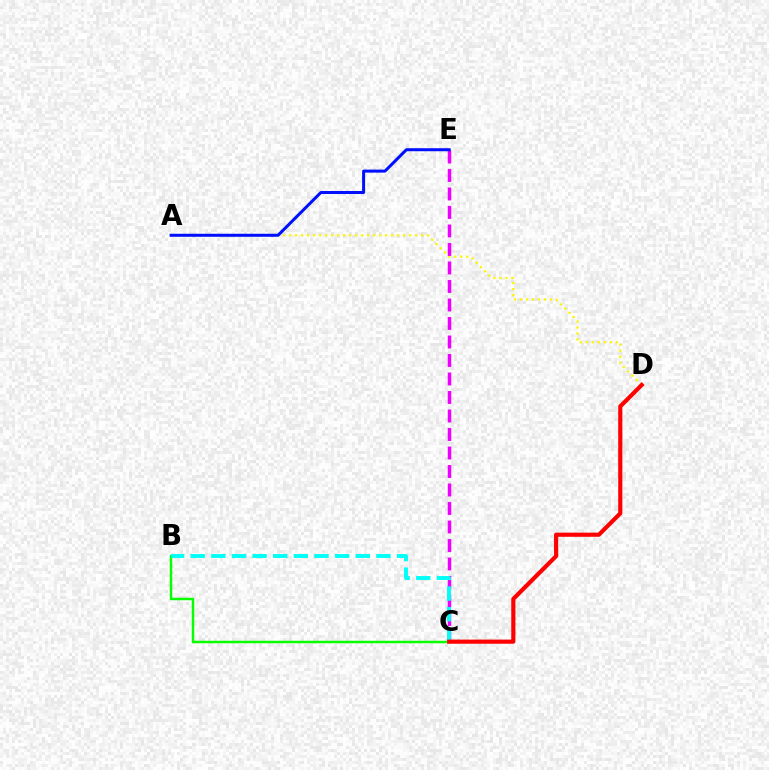{('A', 'D'): [{'color': '#fcf500', 'line_style': 'dotted', 'thickness': 1.63}], ('C', 'E'): [{'color': '#ee00ff', 'line_style': 'dashed', 'thickness': 2.51}], ('B', 'C'): [{'color': '#08ff00', 'line_style': 'solid', 'thickness': 1.77}, {'color': '#00fff6', 'line_style': 'dashed', 'thickness': 2.8}], ('C', 'D'): [{'color': '#ff0000', 'line_style': 'solid', 'thickness': 2.99}], ('A', 'E'): [{'color': '#0010ff', 'line_style': 'solid', 'thickness': 2.17}]}